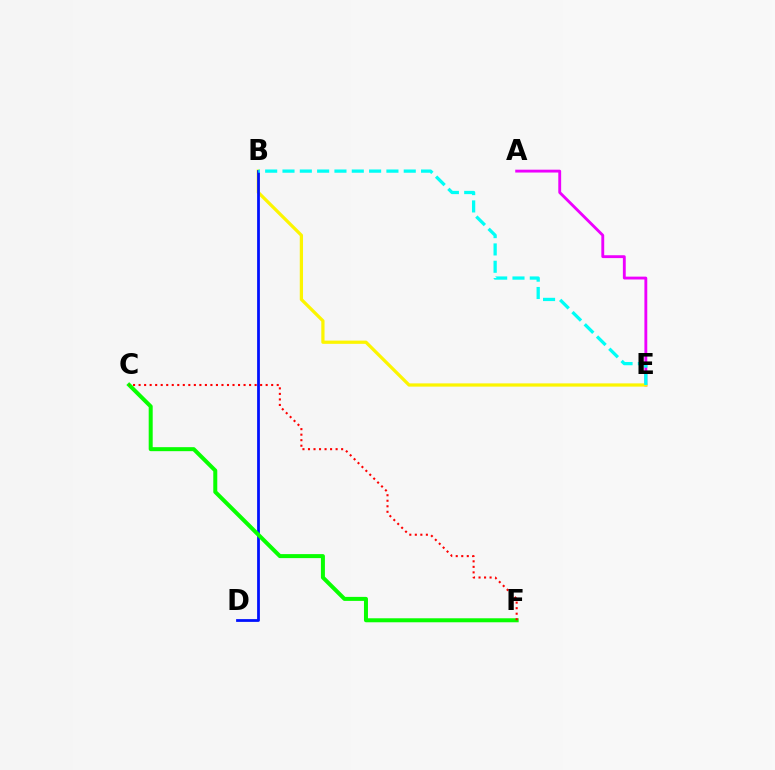{('A', 'E'): [{'color': '#ee00ff', 'line_style': 'solid', 'thickness': 2.06}], ('B', 'E'): [{'color': '#fcf500', 'line_style': 'solid', 'thickness': 2.33}, {'color': '#00fff6', 'line_style': 'dashed', 'thickness': 2.35}], ('B', 'D'): [{'color': '#0010ff', 'line_style': 'solid', 'thickness': 1.99}], ('C', 'F'): [{'color': '#08ff00', 'line_style': 'solid', 'thickness': 2.88}, {'color': '#ff0000', 'line_style': 'dotted', 'thickness': 1.5}]}